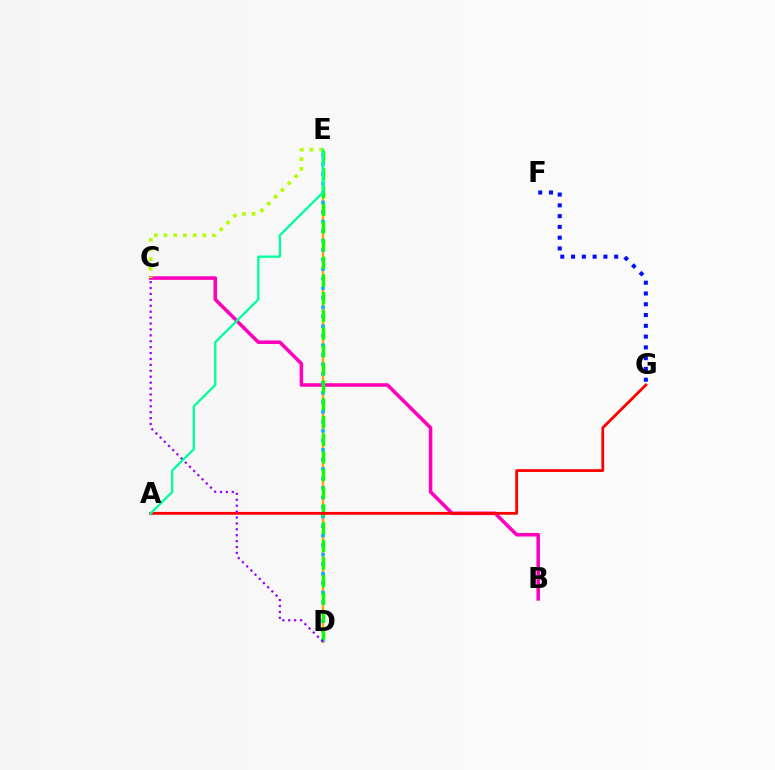{('F', 'G'): [{'color': '#0010ff', 'line_style': 'dotted', 'thickness': 2.93}], ('B', 'C'): [{'color': '#ff00bd', 'line_style': 'solid', 'thickness': 2.56}], ('D', 'E'): [{'color': '#ffa500', 'line_style': 'solid', 'thickness': 1.69}, {'color': '#00b5ff', 'line_style': 'dotted', 'thickness': 2.59}, {'color': '#08ff00', 'line_style': 'dashed', 'thickness': 2.4}], ('C', 'E'): [{'color': '#b3ff00', 'line_style': 'dotted', 'thickness': 2.63}], ('A', 'G'): [{'color': '#ff0000', 'line_style': 'solid', 'thickness': 2.02}], ('C', 'D'): [{'color': '#9b00ff', 'line_style': 'dotted', 'thickness': 1.61}], ('A', 'E'): [{'color': '#00ff9d', 'line_style': 'solid', 'thickness': 1.67}]}